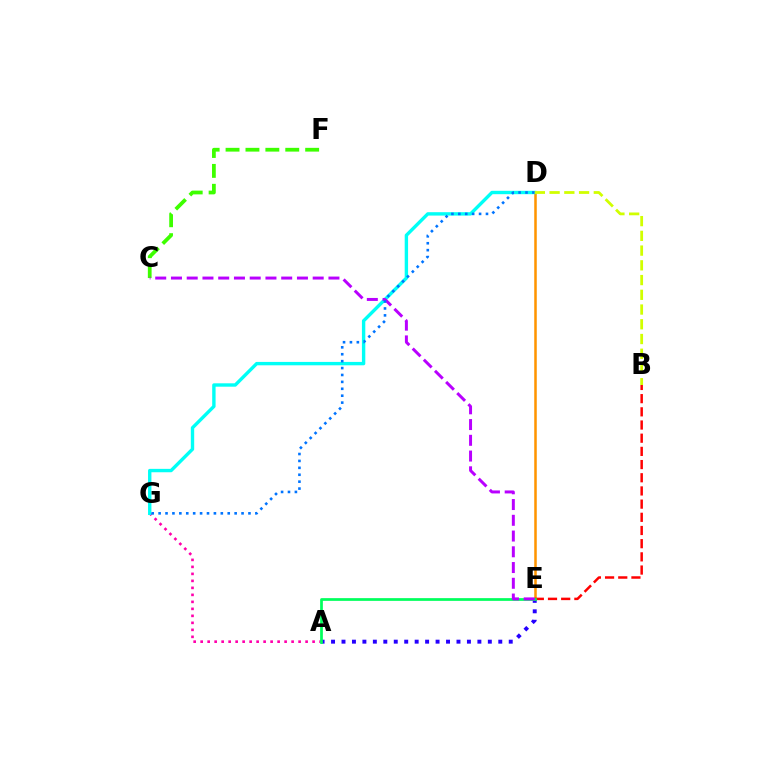{('D', 'E'): [{'color': '#ff9400', 'line_style': 'solid', 'thickness': 1.82}], ('A', 'E'): [{'color': '#2500ff', 'line_style': 'dotted', 'thickness': 2.84}, {'color': '#00ff5c', 'line_style': 'solid', 'thickness': 1.97}], ('A', 'G'): [{'color': '#ff00ac', 'line_style': 'dotted', 'thickness': 1.9}], ('C', 'F'): [{'color': '#3dff00', 'line_style': 'dashed', 'thickness': 2.7}], ('B', 'E'): [{'color': '#ff0000', 'line_style': 'dashed', 'thickness': 1.79}], ('D', 'G'): [{'color': '#00fff6', 'line_style': 'solid', 'thickness': 2.44}, {'color': '#0074ff', 'line_style': 'dotted', 'thickness': 1.88}], ('C', 'E'): [{'color': '#b900ff', 'line_style': 'dashed', 'thickness': 2.14}], ('B', 'D'): [{'color': '#d1ff00', 'line_style': 'dashed', 'thickness': 2.0}]}